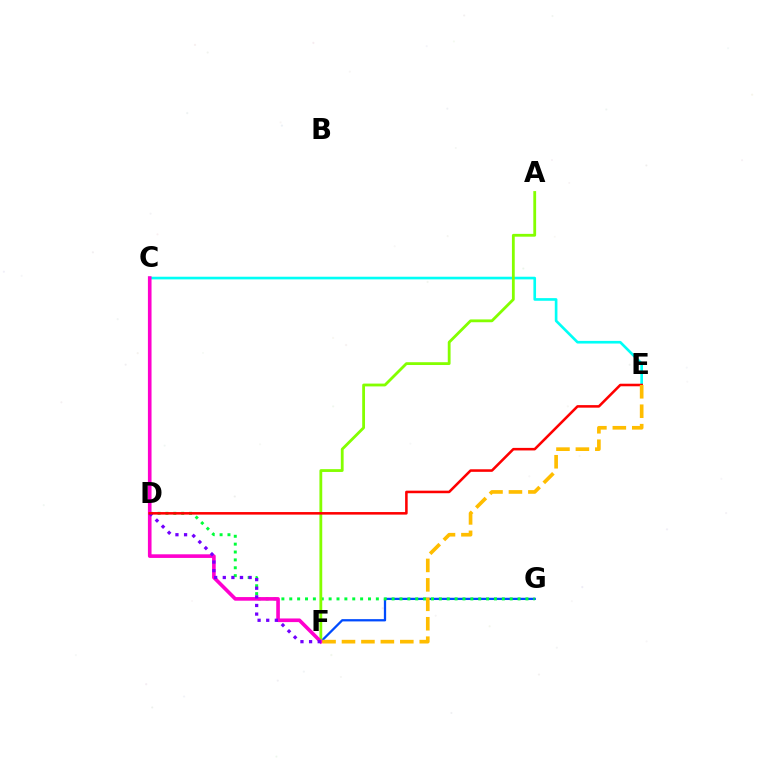{('F', 'G'): [{'color': '#004bff', 'line_style': 'solid', 'thickness': 1.64}], ('D', 'G'): [{'color': '#00ff39', 'line_style': 'dotted', 'thickness': 2.14}], ('C', 'E'): [{'color': '#00fff6', 'line_style': 'solid', 'thickness': 1.91}], ('A', 'F'): [{'color': '#84ff00', 'line_style': 'solid', 'thickness': 2.02}], ('C', 'F'): [{'color': '#ff00cf', 'line_style': 'solid', 'thickness': 2.61}], ('D', 'F'): [{'color': '#7200ff', 'line_style': 'dotted', 'thickness': 2.34}], ('D', 'E'): [{'color': '#ff0000', 'line_style': 'solid', 'thickness': 1.84}], ('E', 'F'): [{'color': '#ffbd00', 'line_style': 'dashed', 'thickness': 2.64}]}